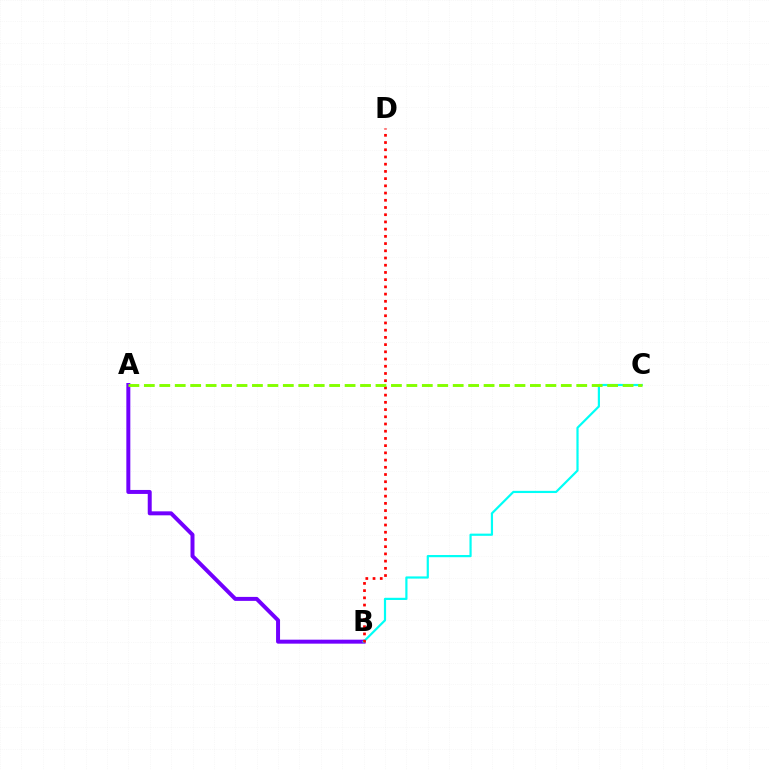{('A', 'B'): [{'color': '#7200ff', 'line_style': 'solid', 'thickness': 2.86}], ('B', 'C'): [{'color': '#00fff6', 'line_style': 'solid', 'thickness': 1.58}], ('B', 'D'): [{'color': '#ff0000', 'line_style': 'dotted', 'thickness': 1.96}], ('A', 'C'): [{'color': '#84ff00', 'line_style': 'dashed', 'thickness': 2.1}]}